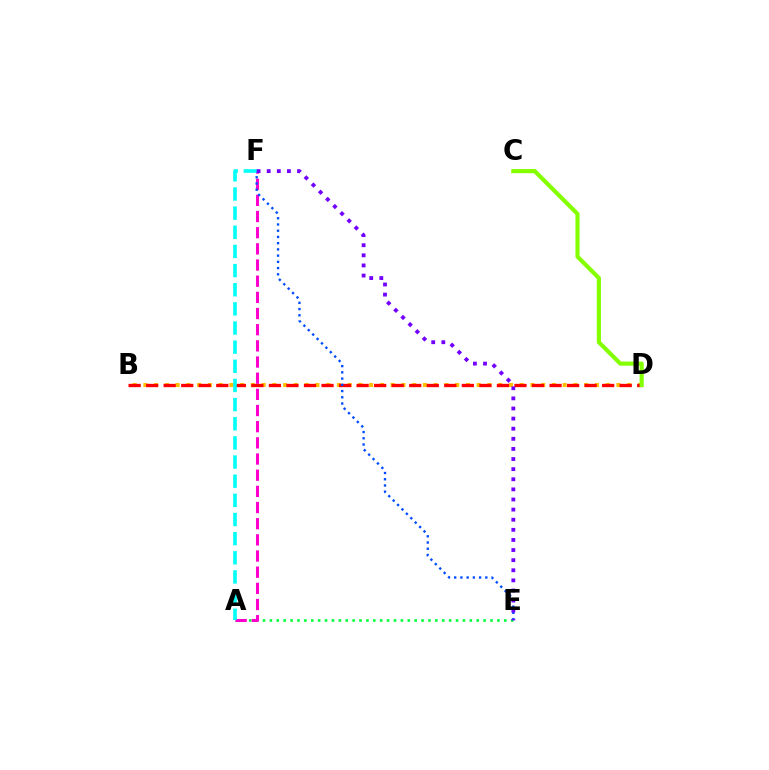{('A', 'E'): [{'color': '#00ff39', 'line_style': 'dotted', 'thickness': 1.87}], ('B', 'D'): [{'color': '#ffbd00', 'line_style': 'dotted', 'thickness': 2.92}, {'color': '#ff0000', 'line_style': 'dashed', 'thickness': 2.38}], ('A', 'F'): [{'color': '#ff00cf', 'line_style': 'dashed', 'thickness': 2.2}, {'color': '#00fff6', 'line_style': 'dashed', 'thickness': 2.6}], ('E', 'F'): [{'color': '#004bff', 'line_style': 'dotted', 'thickness': 1.69}, {'color': '#7200ff', 'line_style': 'dotted', 'thickness': 2.75}], ('C', 'D'): [{'color': '#84ff00', 'line_style': 'solid', 'thickness': 2.99}]}